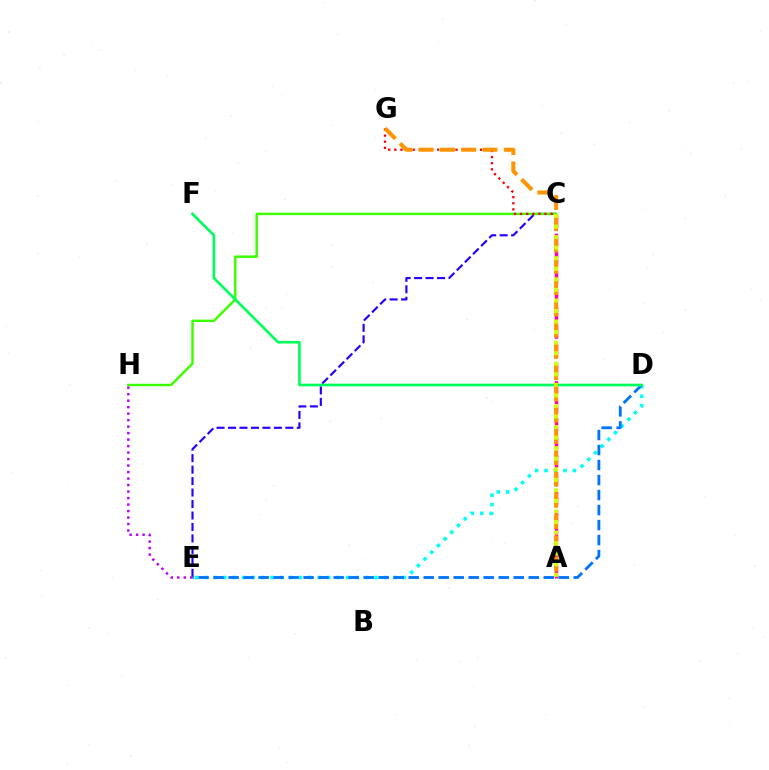{('D', 'E'): [{'color': '#00fff6', 'line_style': 'dotted', 'thickness': 2.57}, {'color': '#0074ff', 'line_style': 'dashed', 'thickness': 2.04}], ('C', 'E'): [{'color': '#2500ff', 'line_style': 'dashed', 'thickness': 1.56}], ('C', 'H'): [{'color': '#3dff00', 'line_style': 'solid', 'thickness': 1.77}], ('C', 'G'): [{'color': '#ff0000', 'line_style': 'dotted', 'thickness': 1.66}], ('A', 'C'): [{'color': '#ff00ac', 'line_style': 'dashed', 'thickness': 2.51}, {'color': '#d1ff00', 'line_style': 'dotted', 'thickness': 2.87}], ('A', 'G'): [{'color': '#ff9400', 'line_style': 'dashed', 'thickness': 2.89}], ('D', 'F'): [{'color': '#00ff5c', 'line_style': 'solid', 'thickness': 1.9}], ('E', 'H'): [{'color': '#b900ff', 'line_style': 'dotted', 'thickness': 1.76}]}